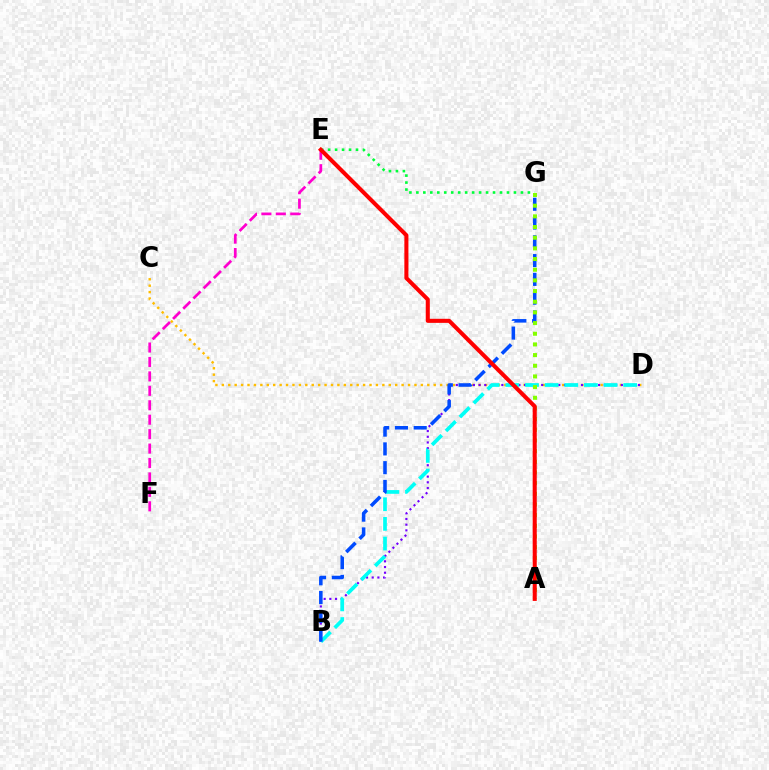{('C', 'D'): [{'color': '#ffbd00', 'line_style': 'dotted', 'thickness': 1.74}], ('E', 'F'): [{'color': '#ff00cf', 'line_style': 'dashed', 'thickness': 1.96}], ('B', 'D'): [{'color': '#7200ff', 'line_style': 'dotted', 'thickness': 1.55}, {'color': '#00fff6', 'line_style': 'dashed', 'thickness': 2.67}], ('E', 'G'): [{'color': '#00ff39', 'line_style': 'dotted', 'thickness': 1.89}], ('B', 'G'): [{'color': '#004bff', 'line_style': 'dashed', 'thickness': 2.55}], ('A', 'G'): [{'color': '#84ff00', 'line_style': 'dotted', 'thickness': 2.9}], ('A', 'E'): [{'color': '#ff0000', 'line_style': 'solid', 'thickness': 2.92}]}